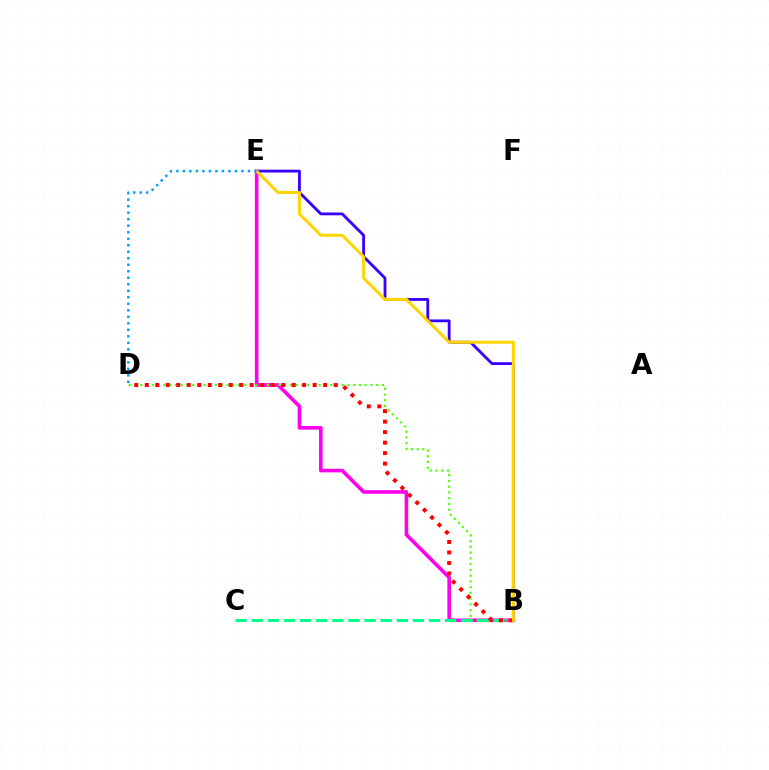{('B', 'E'): [{'color': '#3700ff', 'line_style': 'solid', 'thickness': 2.03}, {'color': '#ff00ed', 'line_style': 'solid', 'thickness': 2.6}, {'color': '#ffd500', 'line_style': 'solid', 'thickness': 2.16}], ('B', 'D'): [{'color': '#4fff00', 'line_style': 'dotted', 'thickness': 1.56}, {'color': '#ff0000', 'line_style': 'dotted', 'thickness': 2.85}], ('B', 'C'): [{'color': '#00ff86', 'line_style': 'dashed', 'thickness': 2.19}], ('D', 'E'): [{'color': '#009eff', 'line_style': 'dotted', 'thickness': 1.77}]}